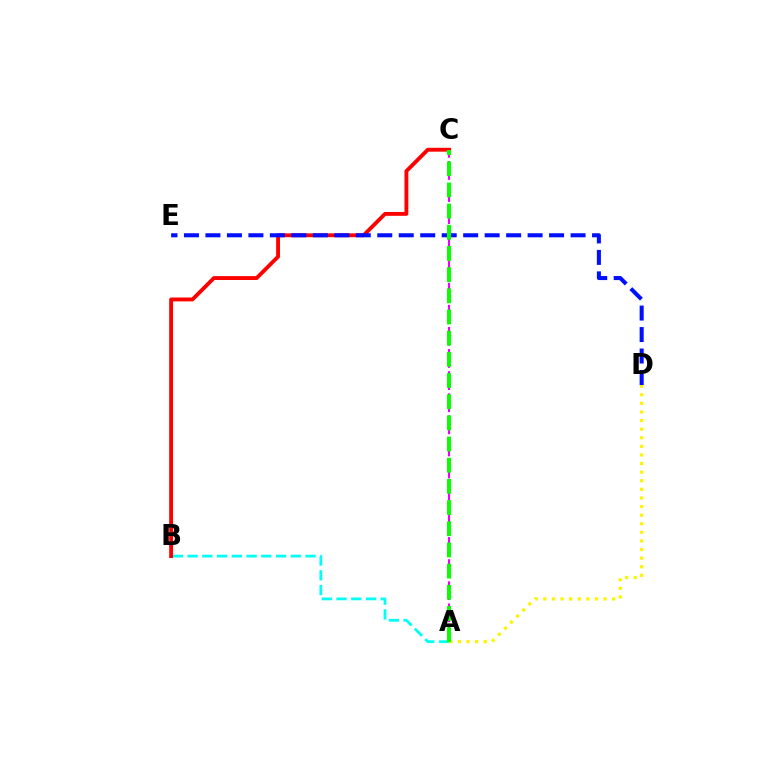{('A', 'B'): [{'color': '#00fff6', 'line_style': 'dashed', 'thickness': 2.0}], ('B', 'C'): [{'color': '#ff0000', 'line_style': 'solid', 'thickness': 2.78}], ('D', 'E'): [{'color': '#0010ff', 'line_style': 'dashed', 'thickness': 2.92}], ('A', 'D'): [{'color': '#fcf500', 'line_style': 'dotted', 'thickness': 2.34}], ('A', 'C'): [{'color': '#ee00ff', 'line_style': 'dashed', 'thickness': 1.5}, {'color': '#08ff00', 'line_style': 'dashed', 'thickness': 2.88}]}